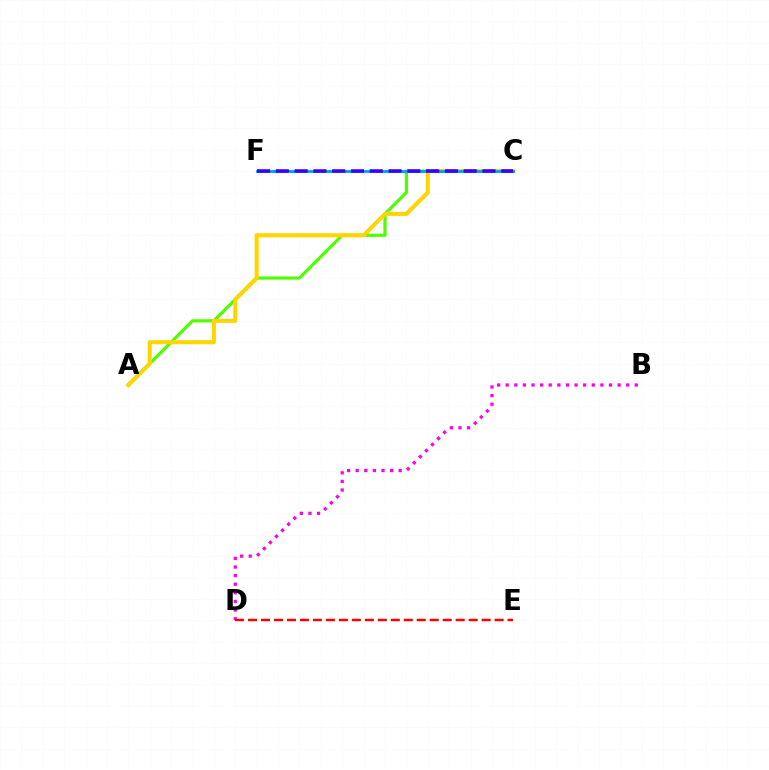{('C', 'F'): [{'color': '#00ff86', 'line_style': 'dotted', 'thickness': 2.16}, {'color': '#009eff', 'line_style': 'solid', 'thickness': 2.02}, {'color': '#3700ff', 'line_style': 'dashed', 'thickness': 2.55}], ('B', 'D'): [{'color': '#ff00ed', 'line_style': 'dotted', 'thickness': 2.34}], ('A', 'C'): [{'color': '#4fff00', 'line_style': 'solid', 'thickness': 2.3}, {'color': '#ffd500', 'line_style': 'solid', 'thickness': 2.94}], ('D', 'E'): [{'color': '#ff0000', 'line_style': 'dashed', 'thickness': 1.76}]}